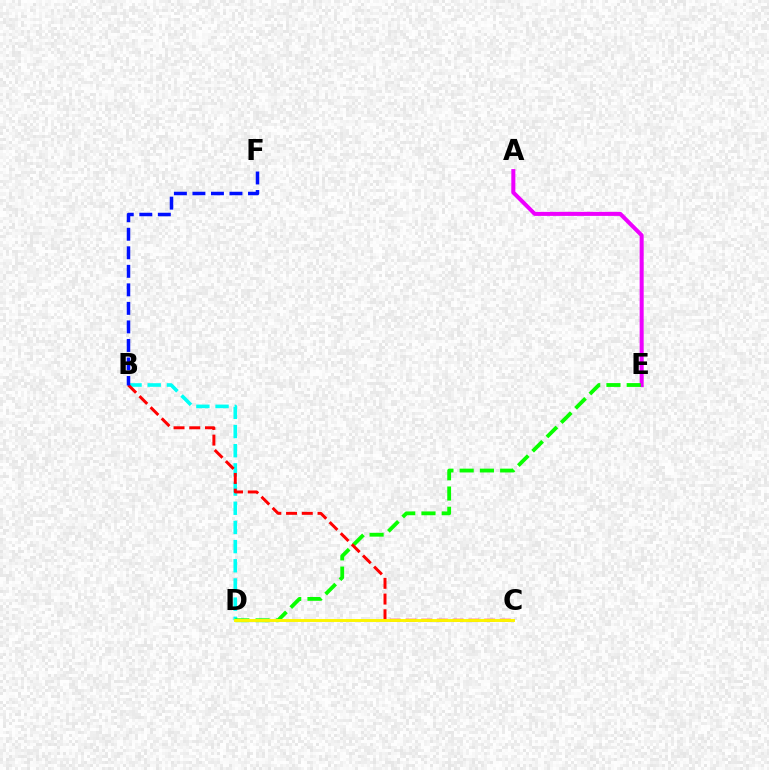{('B', 'D'): [{'color': '#00fff6', 'line_style': 'dashed', 'thickness': 2.61}], ('A', 'E'): [{'color': '#ee00ff', 'line_style': 'solid', 'thickness': 2.9}], ('D', 'E'): [{'color': '#08ff00', 'line_style': 'dashed', 'thickness': 2.75}], ('B', 'C'): [{'color': '#ff0000', 'line_style': 'dashed', 'thickness': 2.14}], ('B', 'F'): [{'color': '#0010ff', 'line_style': 'dashed', 'thickness': 2.52}], ('C', 'D'): [{'color': '#fcf500', 'line_style': 'solid', 'thickness': 2.11}]}